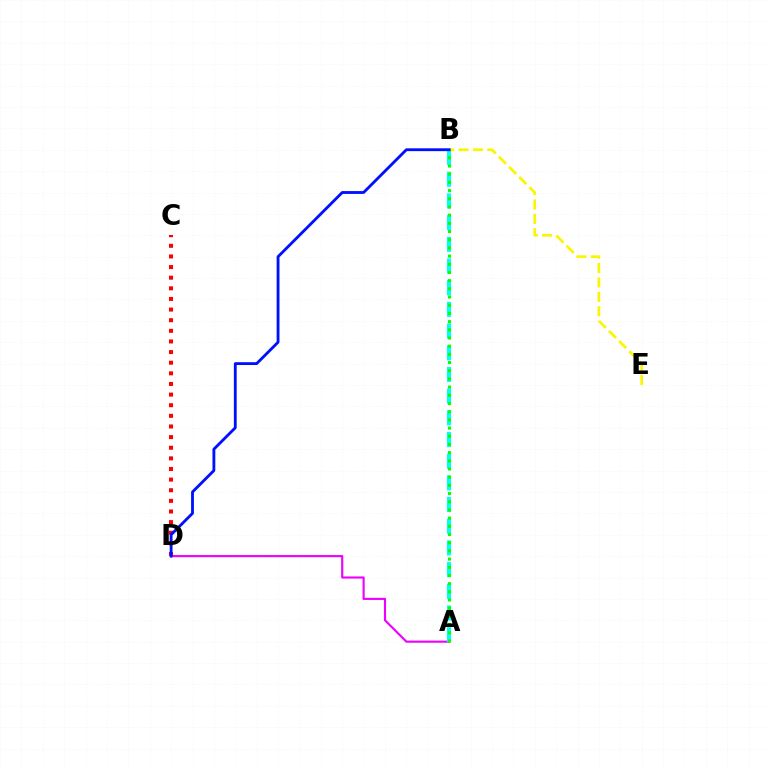{('A', 'D'): [{'color': '#ee00ff', 'line_style': 'solid', 'thickness': 1.53}], ('C', 'D'): [{'color': '#ff0000', 'line_style': 'dotted', 'thickness': 2.89}], ('A', 'B'): [{'color': '#00fff6', 'line_style': 'dashed', 'thickness': 2.95}, {'color': '#08ff00', 'line_style': 'dotted', 'thickness': 2.22}], ('B', 'E'): [{'color': '#fcf500', 'line_style': 'dashed', 'thickness': 1.96}], ('B', 'D'): [{'color': '#0010ff', 'line_style': 'solid', 'thickness': 2.04}]}